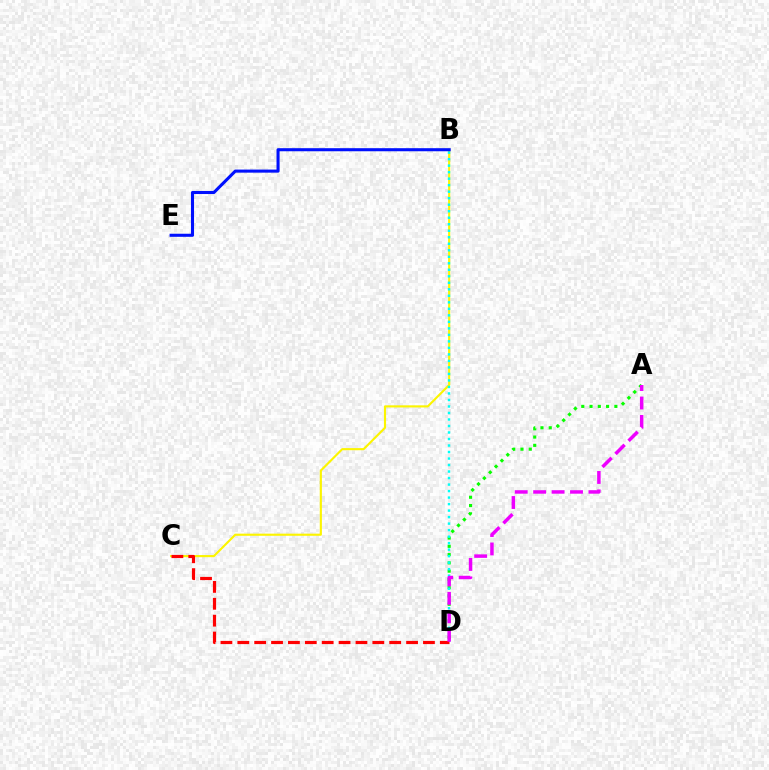{('B', 'C'): [{'color': '#fcf500', 'line_style': 'solid', 'thickness': 1.54}], ('A', 'D'): [{'color': '#08ff00', 'line_style': 'dotted', 'thickness': 2.25}, {'color': '#ee00ff', 'line_style': 'dashed', 'thickness': 2.5}], ('B', 'D'): [{'color': '#00fff6', 'line_style': 'dotted', 'thickness': 1.77}], ('C', 'D'): [{'color': '#ff0000', 'line_style': 'dashed', 'thickness': 2.29}], ('B', 'E'): [{'color': '#0010ff', 'line_style': 'solid', 'thickness': 2.21}]}